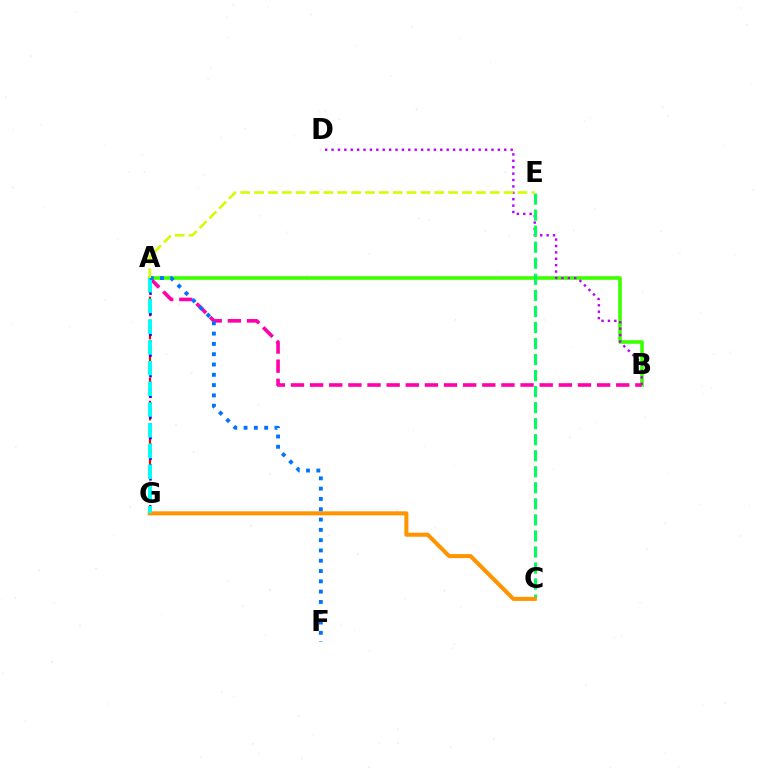{('A', 'B'): [{'color': '#3dff00', 'line_style': 'solid', 'thickness': 2.6}, {'color': '#ff00ac', 'line_style': 'dashed', 'thickness': 2.6}], ('B', 'D'): [{'color': '#b900ff', 'line_style': 'dotted', 'thickness': 1.74}], ('C', 'E'): [{'color': '#00ff5c', 'line_style': 'dashed', 'thickness': 2.18}], ('A', 'G'): [{'color': '#ff0000', 'line_style': 'dashed', 'thickness': 1.57}, {'color': '#2500ff', 'line_style': 'dotted', 'thickness': 1.87}, {'color': '#00fff6', 'line_style': 'dashed', 'thickness': 2.81}], ('C', 'G'): [{'color': '#ff9400', 'line_style': 'solid', 'thickness': 2.9}], ('A', 'F'): [{'color': '#0074ff', 'line_style': 'dotted', 'thickness': 2.8}], ('A', 'E'): [{'color': '#d1ff00', 'line_style': 'dashed', 'thickness': 1.88}]}